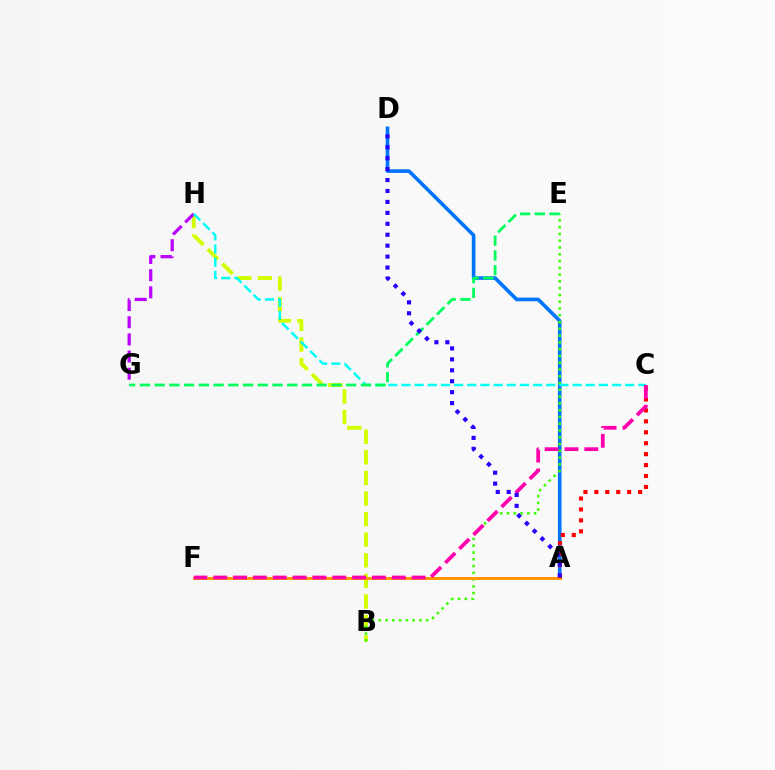{('B', 'H'): [{'color': '#d1ff00', 'line_style': 'dashed', 'thickness': 2.8}], ('A', 'D'): [{'color': '#0074ff', 'line_style': 'solid', 'thickness': 2.61}, {'color': '#2500ff', 'line_style': 'dotted', 'thickness': 2.97}], ('B', 'E'): [{'color': '#3dff00', 'line_style': 'dotted', 'thickness': 1.84}], ('A', 'F'): [{'color': '#ff9400', 'line_style': 'solid', 'thickness': 2.14}], ('G', 'H'): [{'color': '#b900ff', 'line_style': 'dashed', 'thickness': 2.33}], ('C', 'H'): [{'color': '#00fff6', 'line_style': 'dashed', 'thickness': 1.79}], ('A', 'C'): [{'color': '#ff0000', 'line_style': 'dotted', 'thickness': 2.97}], ('C', 'F'): [{'color': '#ff00ac', 'line_style': 'dashed', 'thickness': 2.7}], ('E', 'G'): [{'color': '#00ff5c', 'line_style': 'dashed', 'thickness': 2.0}]}